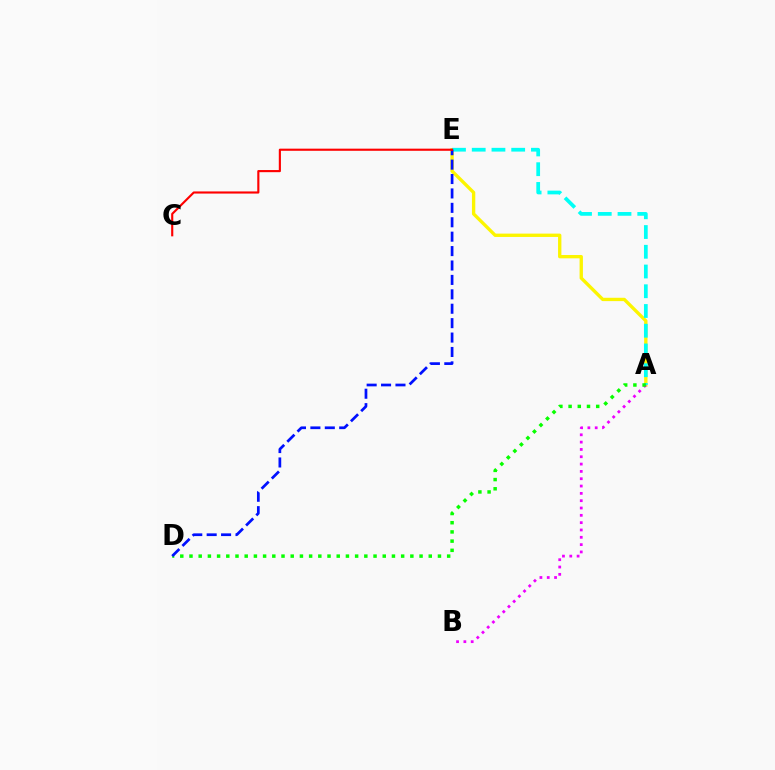{('A', 'E'): [{'color': '#fcf500', 'line_style': 'solid', 'thickness': 2.41}, {'color': '#00fff6', 'line_style': 'dashed', 'thickness': 2.68}], ('A', 'B'): [{'color': '#ee00ff', 'line_style': 'dotted', 'thickness': 1.99}], ('A', 'D'): [{'color': '#08ff00', 'line_style': 'dotted', 'thickness': 2.5}], ('D', 'E'): [{'color': '#0010ff', 'line_style': 'dashed', 'thickness': 1.96}], ('C', 'E'): [{'color': '#ff0000', 'line_style': 'solid', 'thickness': 1.54}]}